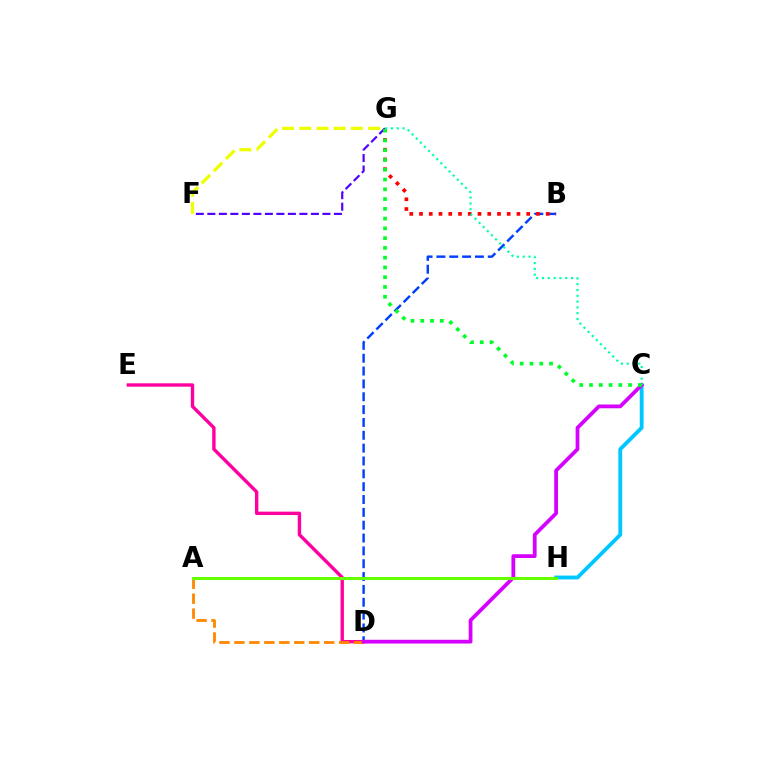{('D', 'E'): [{'color': '#ff00a0', 'line_style': 'solid', 'thickness': 2.44}], ('C', 'H'): [{'color': '#00c7ff', 'line_style': 'solid', 'thickness': 2.77}], ('F', 'G'): [{'color': '#eeff00', 'line_style': 'dashed', 'thickness': 2.34}, {'color': '#4f00ff', 'line_style': 'dashed', 'thickness': 1.56}], ('A', 'D'): [{'color': '#ff8800', 'line_style': 'dashed', 'thickness': 2.03}], ('B', 'D'): [{'color': '#003fff', 'line_style': 'dashed', 'thickness': 1.74}], ('B', 'G'): [{'color': '#ff0000', 'line_style': 'dotted', 'thickness': 2.65}], ('C', 'D'): [{'color': '#d600ff', 'line_style': 'solid', 'thickness': 2.71}], ('C', 'G'): [{'color': '#00ffaf', 'line_style': 'dotted', 'thickness': 1.58}, {'color': '#00ff27', 'line_style': 'dotted', 'thickness': 2.65}], ('A', 'H'): [{'color': '#66ff00', 'line_style': 'solid', 'thickness': 2.16}]}